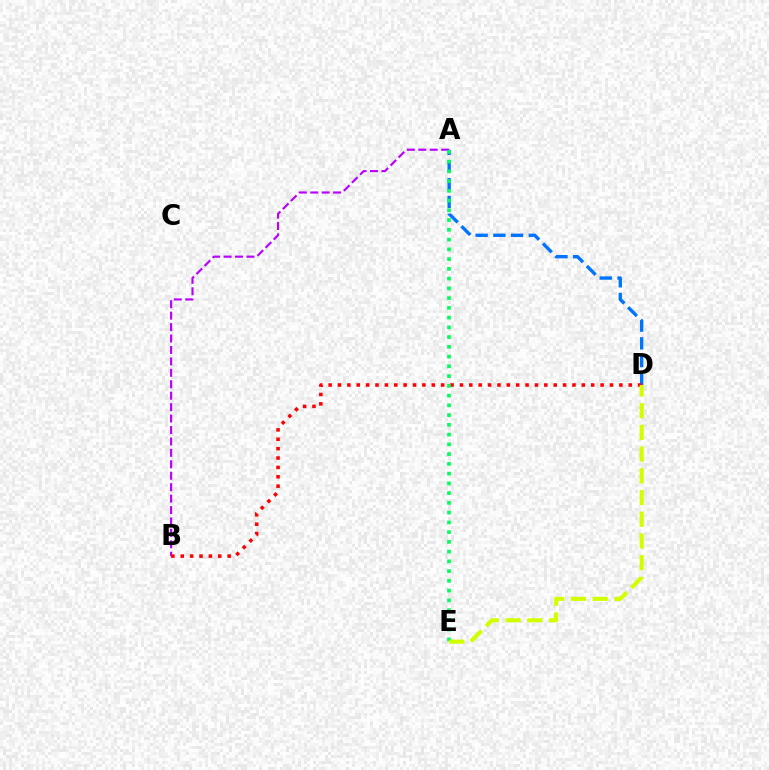{('A', 'D'): [{'color': '#0074ff', 'line_style': 'dashed', 'thickness': 2.41}], ('A', 'B'): [{'color': '#b900ff', 'line_style': 'dashed', 'thickness': 1.55}], ('B', 'D'): [{'color': '#ff0000', 'line_style': 'dotted', 'thickness': 2.55}], ('A', 'E'): [{'color': '#00ff5c', 'line_style': 'dotted', 'thickness': 2.65}], ('D', 'E'): [{'color': '#d1ff00', 'line_style': 'dashed', 'thickness': 2.95}]}